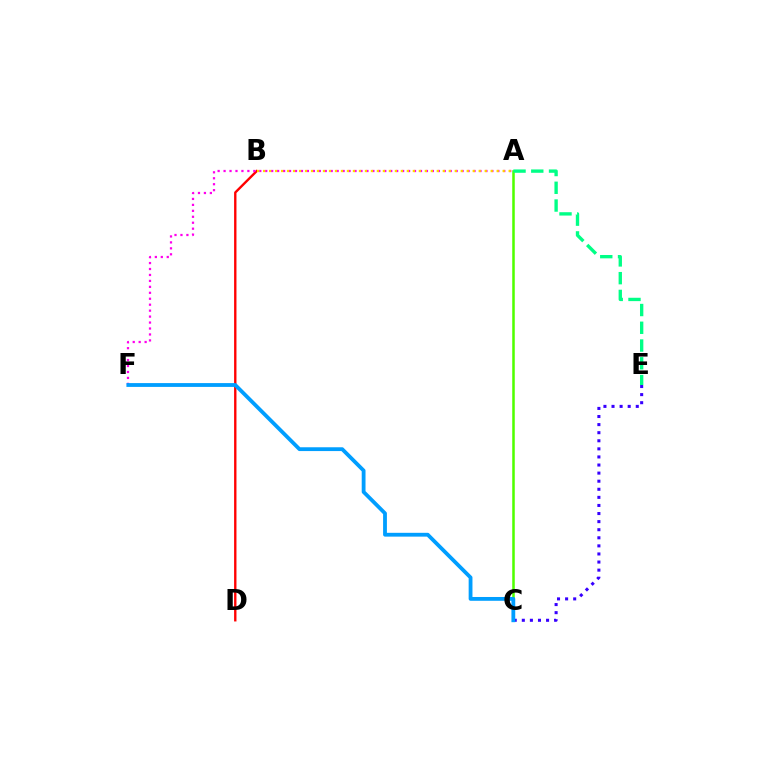{('C', 'E'): [{'color': '#3700ff', 'line_style': 'dotted', 'thickness': 2.2}], ('A', 'C'): [{'color': '#4fff00', 'line_style': 'solid', 'thickness': 1.82}], ('B', 'D'): [{'color': '#ff0000', 'line_style': 'solid', 'thickness': 1.71}], ('A', 'E'): [{'color': '#00ff86', 'line_style': 'dashed', 'thickness': 2.41}], ('A', 'F'): [{'color': '#ff00ed', 'line_style': 'dotted', 'thickness': 1.62}], ('C', 'F'): [{'color': '#009eff', 'line_style': 'solid', 'thickness': 2.74}], ('A', 'B'): [{'color': '#ffd500', 'line_style': 'dotted', 'thickness': 1.63}]}